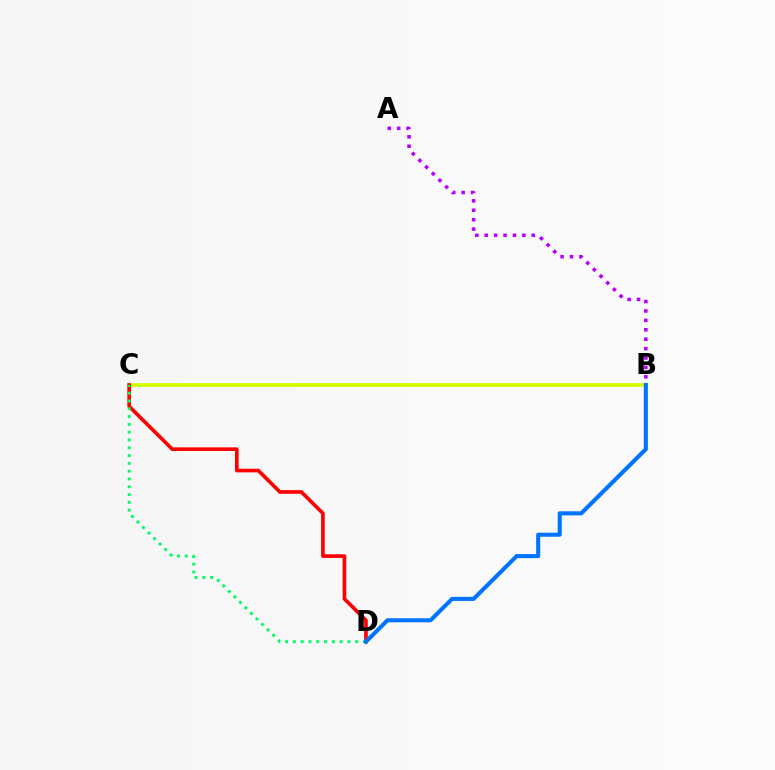{('B', 'C'): [{'color': '#d1ff00', 'line_style': 'solid', 'thickness': 2.66}], ('C', 'D'): [{'color': '#ff0000', 'line_style': 'solid', 'thickness': 2.61}, {'color': '#00ff5c', 'line_style': 'dotted', 'thickness': 2.12}], ('A', 'B'): [{'color': '#b900ff', 'line_style': 'dotted', 'thickness': 2.56}], ('B', 'D'): [{'color': '#0074ff', 'line_style': 'solid', 'thickness': 2.93}]}